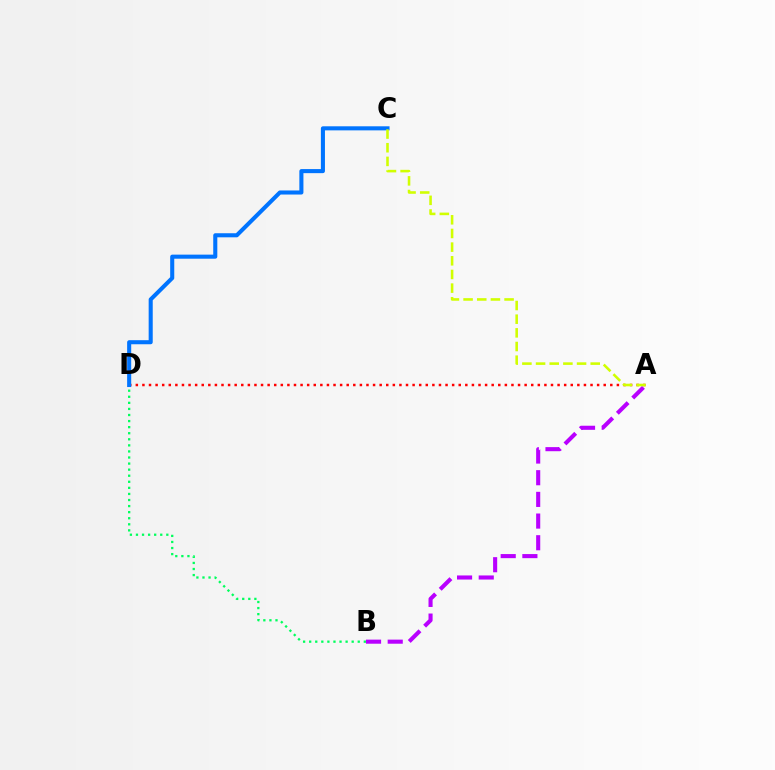{('B', 'D'): [{'color': '#00ff5c', 'line_style': 'dotted', 'thickness': 1.65}], ('A', 'D'): [{'color': '#ff0000', 'line_style': 'dotted', 'thickness': 1.79}], ('A', 'B'): [{'color': '#b900ff', 'line_style': 'dashed', 'thickness': 2.94}], ('C', 'D'): [{'color': '#0074ff', 'line_style': 'solid', 'thickness': 2.93}], ('A', 'C'): [{'color': '#d1ff00', 'line_style': 'dashed', 'thickness': 1.86}]}